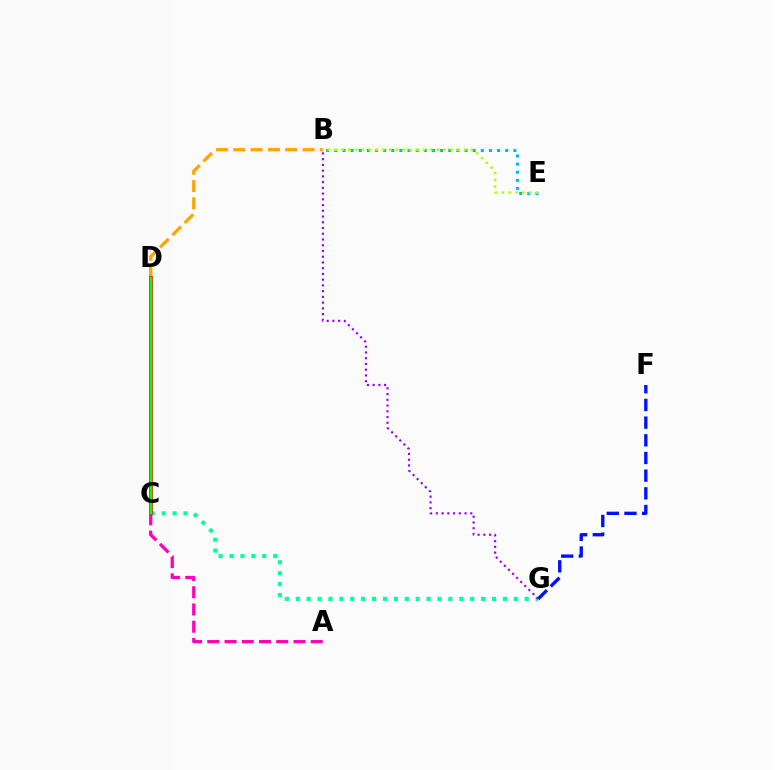{('C', 'G'): [{'color': '#00ff9d', 'line_style': 'dotted', 'thickness': 2.96}], ('B', 'D'): [{'color': '#ffa500', 'line_style': 'dashed', 'thickness': 2.35}], ('F', 'G'): [{'color': '#0010ff', 'line_style': 'dashed', 'thickness': 2.4}], ('C', 'D'): [{'color': '#ff0000', 'line_style': 'solid', 'thickness': 2.63}, {'color': '#08ff00', 'line_style': 'solid', 'thickness': 1.68}], ('B', 'G'): [{'color': '#9b00ff', 'line_style': 'dotted', 'thickness': 1.56}], ('A', 'C'): [{'color': '#ff00bd', 'line_style': 'dashed', 'thickness': 2.34}], ('B', 'E'): [{'color': '#00b5ff', 'line_style': 'dotted', 'thickness': 2.21}, {'color': '#b3ff00', 'line_style': 'dotted', 'thickness': 1.85}]}